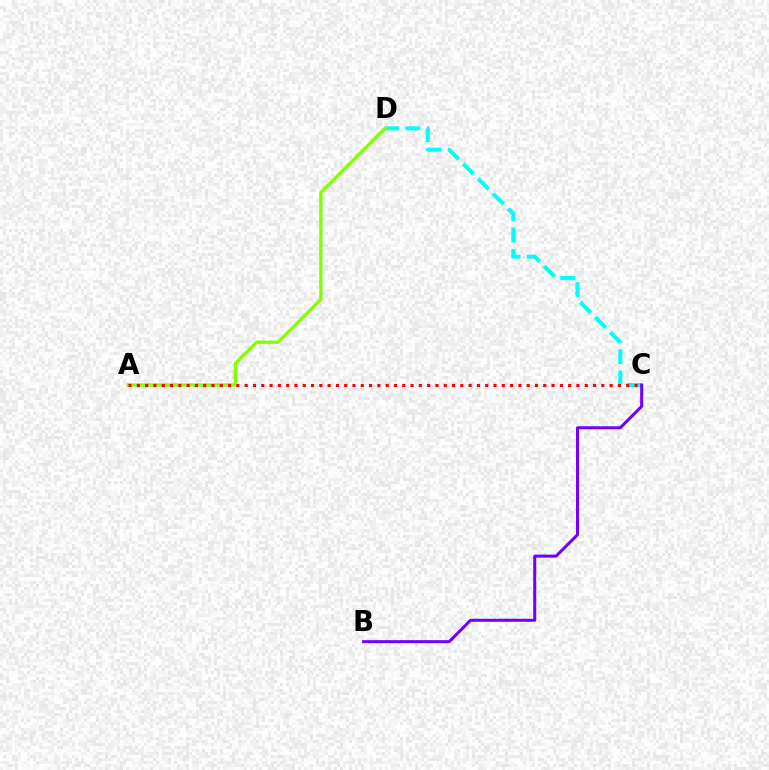{('C', 'D'): [{'color': '#00fff6', 'line_style': 'dashed', 'thickness': 2.88}], ('A', 'D'): [{'color': '#84ff00', 'line_style': 'solid', 'thickness': 2.38}], ('B', 'C'): [{'color': '#7200ff', 'line_style': 'solid', 'thickness': 2.17}], ('A', 'C'): [{'color': '#ff0000', 'line_style': 'dotted', 'thickness': 2.25}]}